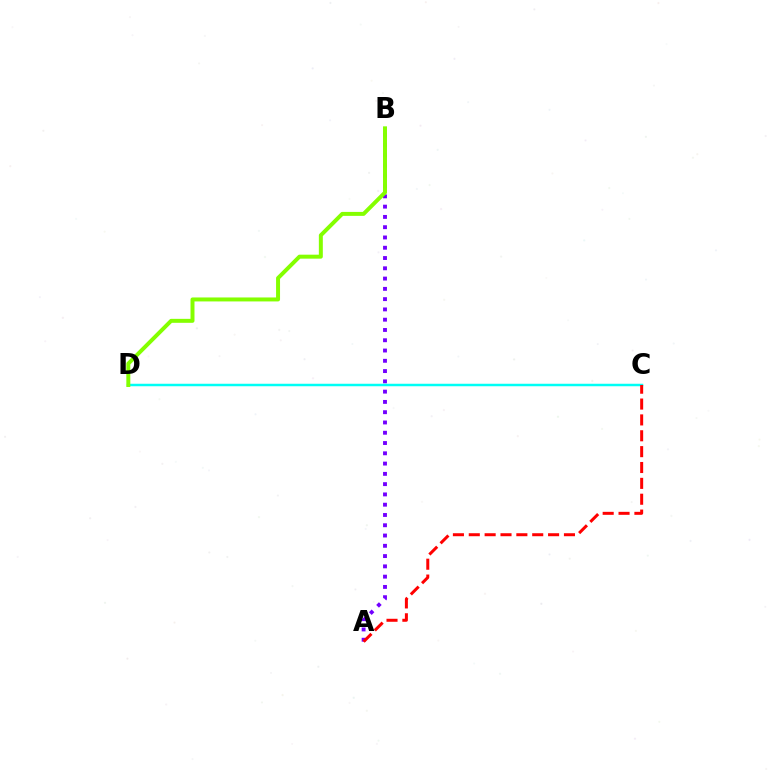{('A', 'B'): [{'color': '#7200ff', 'line_style': 'dotted', 'thickness': 2.79}], ('C', 'D'): [{'color': '#00fff6', 'line_style': 'solid', 'thickness': 1.79}], ('B', 'D'): [{'color': '#84ff00', 'line_style': 'solid', 'thickness': 2.86}], ('A', 'C'): [{'color': '#ff0000', 'line_style': 'dashed', 'thickness': 2.15}]}